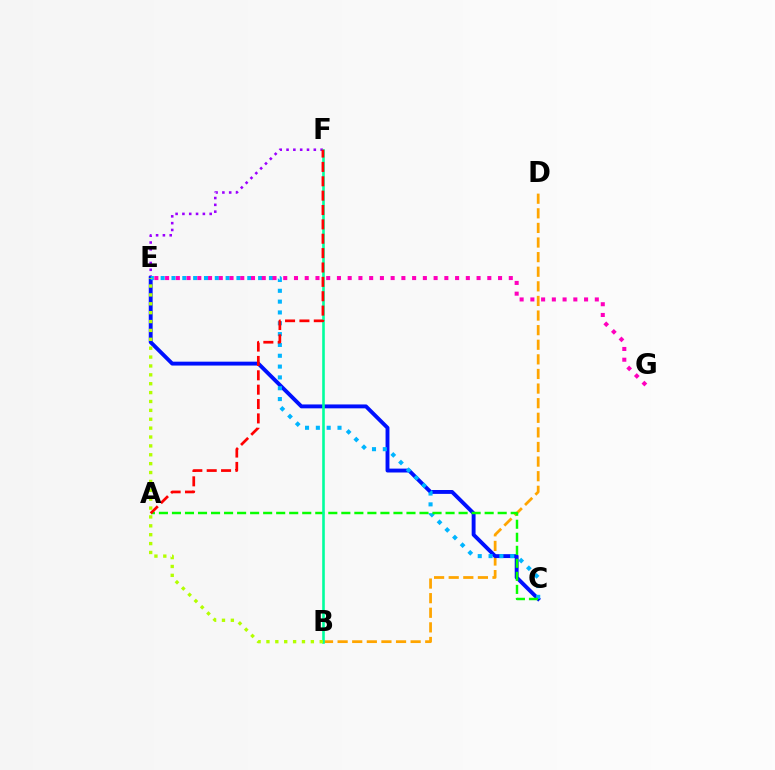{('B', 'D'): [{'color': '#ffa500', 'line_style': 'dashed', 'thickness': 1.98}], ('E', 'F'): [{'color': '#9b00ff', 'line_style': 'dotted', 'thickness': 1.85}], ('C', 'E'): [{'color': '#0010ff', 'line_style': 'solid', 'thickness': 2.8}, {'color': '#00b5ff', 'line_style': 'dotted', 'thickness': 2.94}], ('A', 'C'): [{'color': '#08ff00', 'line_style': 'dashed', 'thickness': 1.77}], ('E', 'G'): [{'color': '#ff00bd', 'line_style': 'dotted', 'thickness': 2.92}], ('B', 'F'): [{'color': '#00ff9d', 'line_style': 'solid', 'thickness': 1.88}], ('A', 'F'): [{'color': '#ff0000', 'line_style': 'dashed', 'thickness': 1.95}], ('B', 'E'): [{'color': '#b3ff00', 'line_style': 'dotted', 'thickness': 2.41}]}